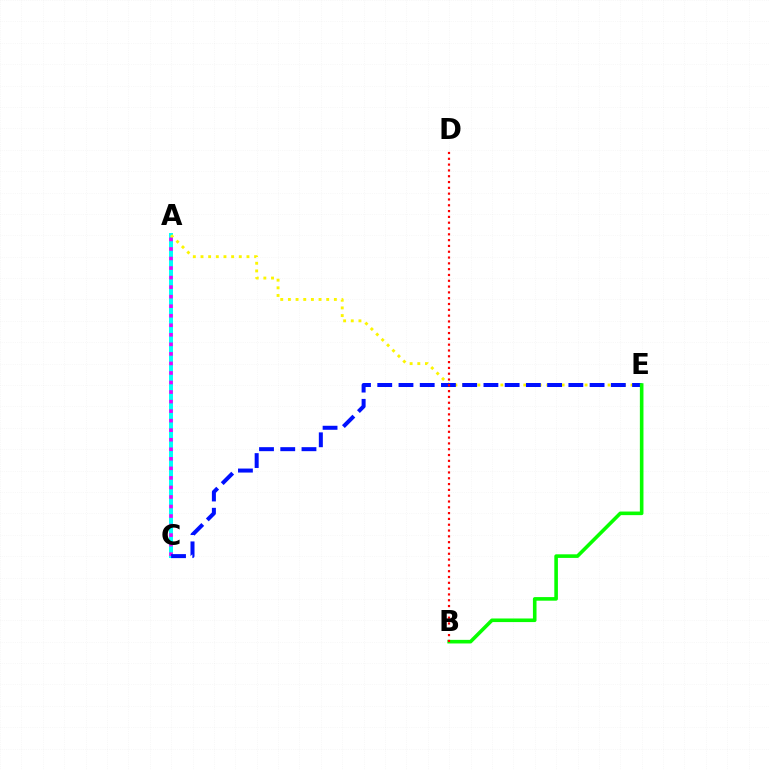{('A', 'C'): [{'color': '#00fff6', 'line_style': 'solid', 'thickness': 2.86}, {'color': '#ee00ff', 'line_style': 'dotted', 'thickness': 2.59}], ('A', 'E'): [{'color': '#fcf500', 'line_style': 'dotted', 'thickness': 2.08}], ('C', 'E'): [{'color': '#0010ff', 'line_style': 'dashed', 'thickness': 2.88}], ('B', 'E'): [{'color': '#08ff00', 'line_style': 'solid', 'thickness': 2.59}], ('B', 'D'): [{'color': '#ff0000', 'line_style': 'dotted', 'thickness': 1.58}]}